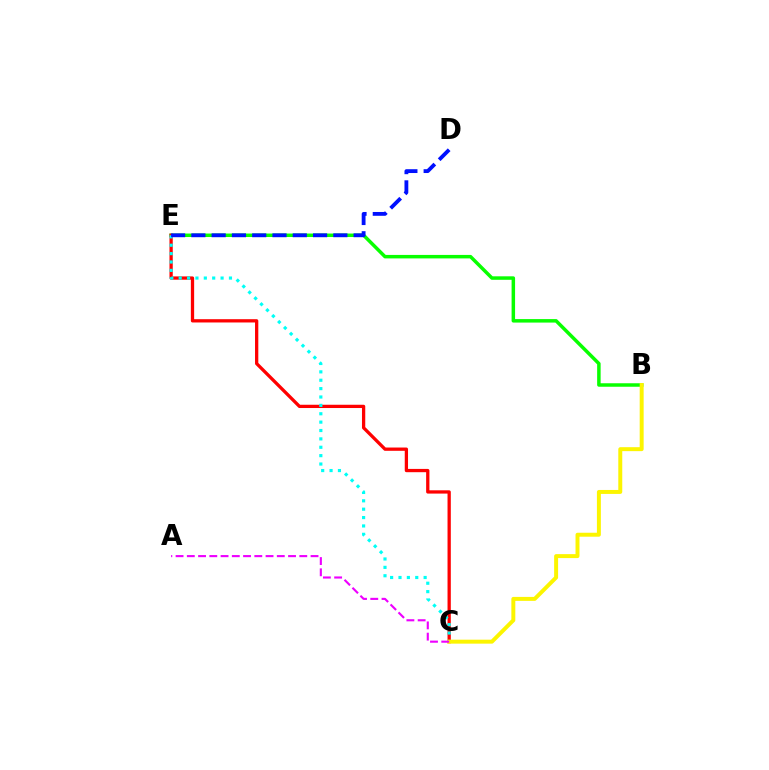{('B', 'E'): [{'color': '#08ff00', 'line_style': 'solid', 'thickness': 2.51}], ('C', 'E'): [{'color': '#ff0000', 'line_style': 'solid', 'thickness': 2.36}, {'color': '#00fff6', 'line_style': 'dotted', 'thickness': 2.28}], ('D', 'E'): [{'color': '#0010ff', 'line_style': 'dashed', 'thickness': 2.75}], ('B', 'C'): [{'color': '#fcf500', 'line_style': 'solid', 'thickness': 2.85}], ('A', 'C'): [{'color': '#ee00ff', 'line_style': 'dashed', 'thickness': 1.53}]}